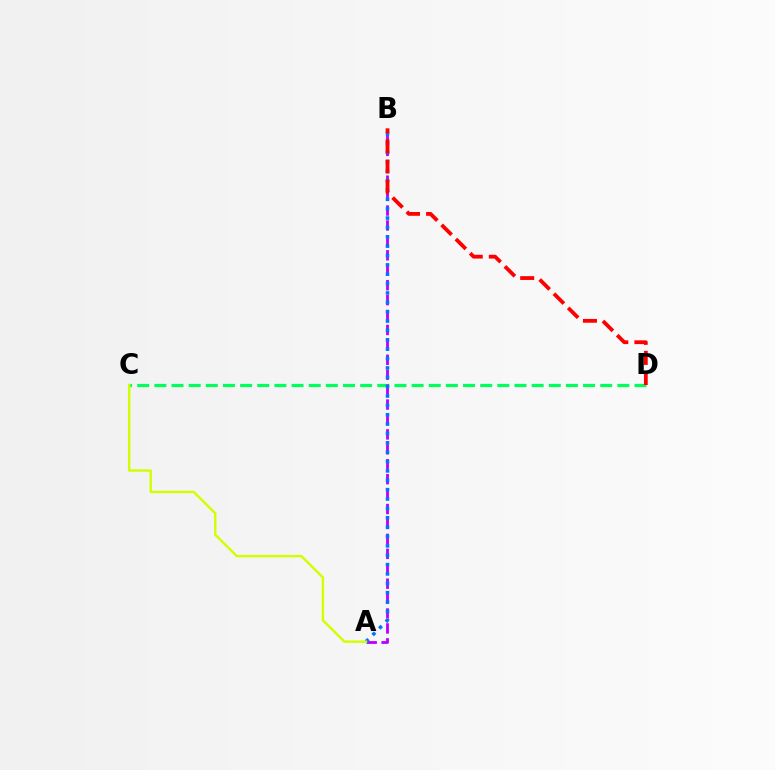{('C', 'D'): [{'color': '#00ff5c', 'line_style': 'dashed', 'thickness': 2.33}], ('A', 'B'): [{'color': '#b900ff', 'line_style': 'dashed', 'thickness': 2.03}, {'color': '#0074ff', 'line_style': 'dotted', 'thickness': 2.54}], ('A', 'C'): [{'color': '#d1ff00', 'line_style': 'solid', 'thickness': 1.73}], ('B', 'D'): [{'color': '#ff0000', 'line_style': 'dashed', 'thickness': 2.73}]}